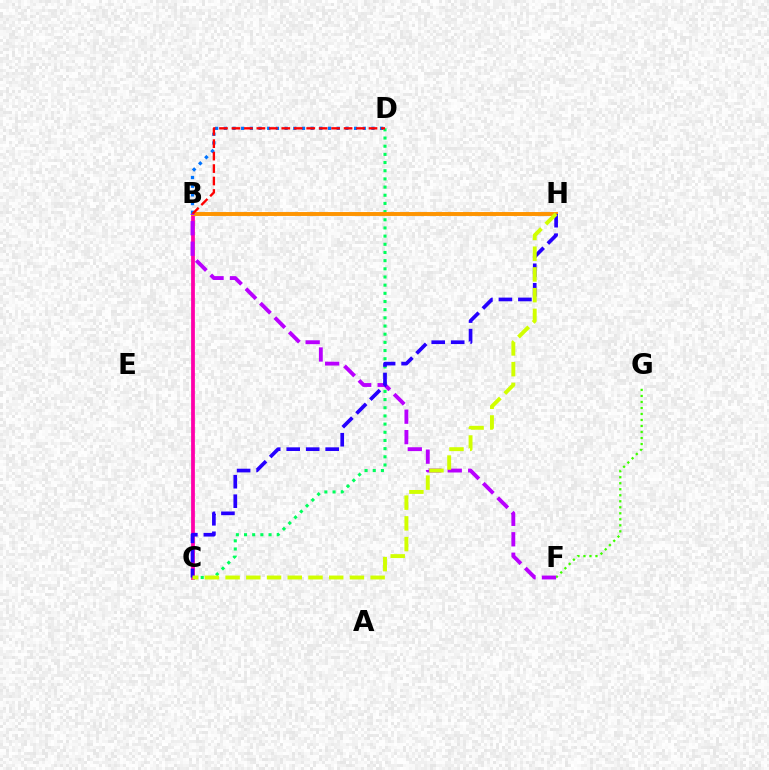{('C', 'D'): [{'color': '#00ff5c', 'line_style': 'dotted', 'thickness': 2.22}], ('B', 'H'): [{'color': '#00fff6', 'line_style': 'solid', 'thickness': 1.64}, {'color': '#ff9400', 'line_style': 'solid', 'thickness': 2.82}], ('F', 'G'): [{'color': '#3dff00', 'line_style': 'dotted', 'thickness': 1.63}], ('B', 'C'): [{'color': '#ff00ac', 'line_style': 'solid', 'thickness': 2.72}], ('B', 'D'): [{'color': '#0074ff', 'line_style': 'dotted', 'thickness': 2.36}, {'color': '#ff0000', 'line_style': 'dashed', 'thickness': 1.69}], ('B', 'F'): [{'color': '#b900ff', 'line_style': 'dashed', 'thickness': 2.78}], ('C', 'H'): [{'color': '#2500ff', 'line_style': 'dashed', 'thickness': 2.65}, {'color': '#d1ff00', 'line_style': 'dashed', 'thickness': 2.81}]}